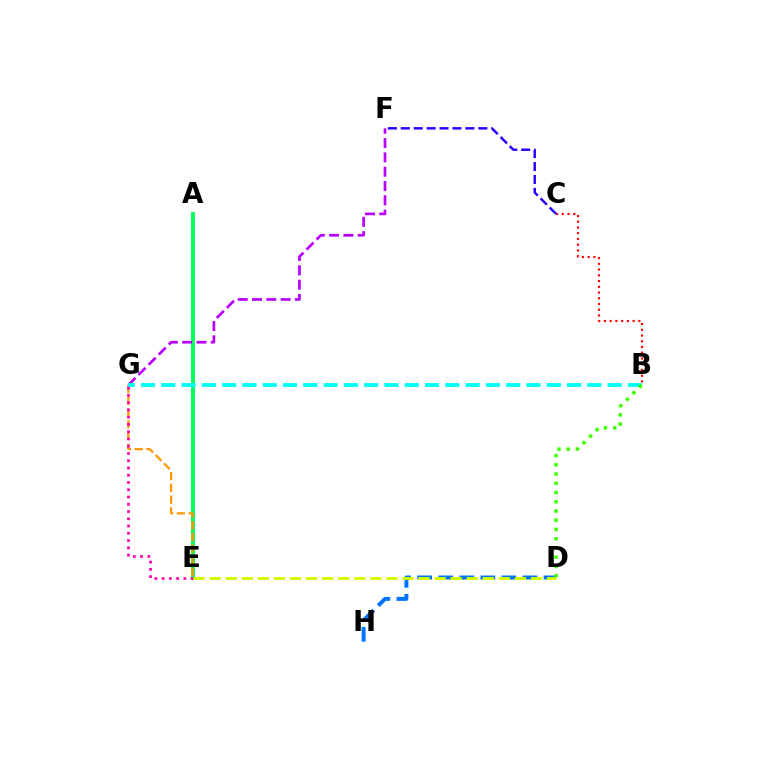{('D', 'H'): [{'color': '#0074ff', 'line_style': 'dashed', 'thickness': 2.86}], ('A', 'E'): [{'color': '#00ff5c', 'line_style': 'solid', 'thickness': 2.83}], ('E', 'G'): [{'color': '#ff9400', 'line_style': 'dashed', 'thickness': 1.59}, {'color': '#ff00ac', 'line_style': 'dotted', 'thickness': 1.97}], ('F', 'G'): [{'color': '#b900ff', 'line_style': 'dashed', 'thickness': 1.94}], ('B', 'C'): [{'color': '#ff0000', 'line_style': 'dotted', 'thickness': 1.56}], ('C', 'F'): [{'color': '#2500ff', 'line_style': 'dashed', 'thickness': 1.76}], ('B', 'G'): [{'color': '#00fff6', 'line_style': 'dashed', 'thickness': 2.76}], ('D', 'E'): [{'color': '#d1ff00', 'line_style': 'dashed', 'thickness': 2.18}], ('B', 'D'): [{'color': '#3dff00', 'line_style': 'dotted', 'thickness': 2.51}]}